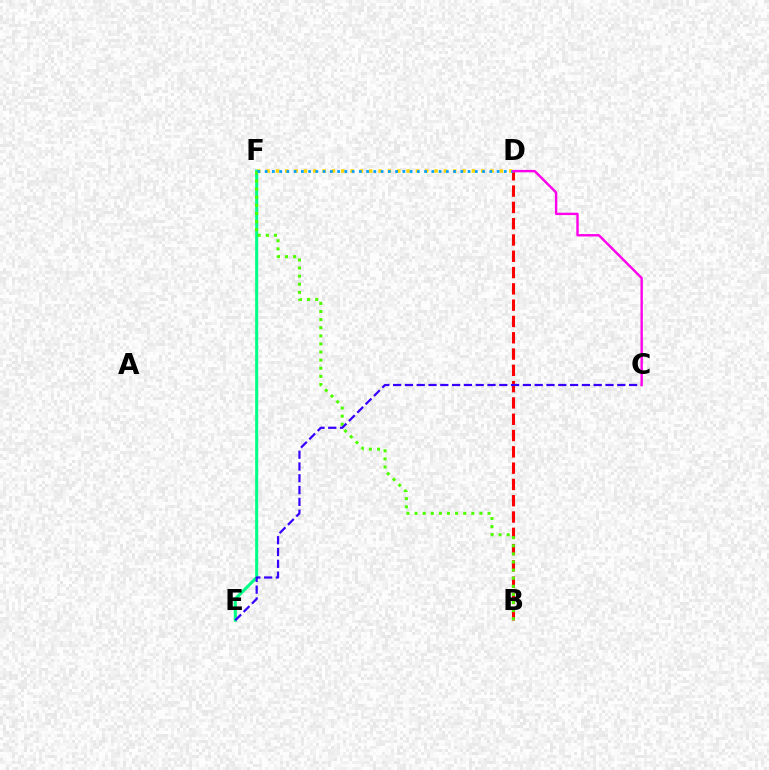{('B', 'D'): [{'color': '#ff0000', 'line_style': 'dashed', 'thickness': 2.21}], ('D', 'F'): [{'color': '#ffd500', 'line_style': 'dotted', 'thickness': 2.54}, {'color': '#009eff', 'line_style': 'dotted', 'thickness': 1.97}], ('E', 'F'): [{'color': '#00ff86', 'line_style': 'solid', 'thickness': 2.19}], ('B', 'F'): [{'color': '#4fff00', 'line_style': 'dotted', 'thickness': 2.2}], ('C', 'E'): [{'color': '#3700ff', 'line_style': 'dashed', 'thickness': 1.6}], ('C', 'D'): [{'color': '#ff00ed', 'line_style': 'solid', 'thickness': 1.73}]}